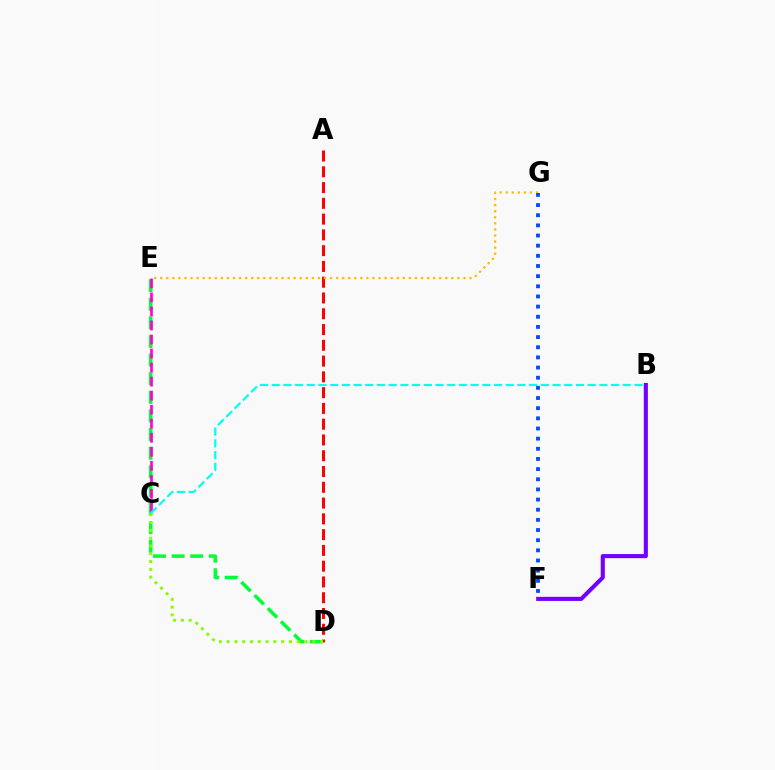{('A', 'D'): [{'color': '#ff0000', 'line_style': 'dashed', 'thickness': 2.14}], ('B', 'F'): [{'color': '#7200ff', 'line_style': 'solid', 'thickness': 2.95}], ('D', 'E'): [{'color': '#00ff39', 'line_style': 'dashed', 'thickness': 2.53}], ('E', 'G'): [{'color': '#ffbd00', 'line_style': 'dotted', 'thickness': 1.65}], ('C', 'E'): [{'color': '#ff00cf', 'line_style': 'dashed', 'thickness': 1.91}], ('C', 'D'): [{'color': '#84ff00', 'line_style': 'dotted', 'thickness': 2.12}], ('F', 'G'): [{'color': '#004bff', 'line_style': 'dotted', 'thickness': 2.76}], ('B', 'C'): [{'color': '#00fff6', 'line_style': 'dashed', 'thickness': 1.59}]}